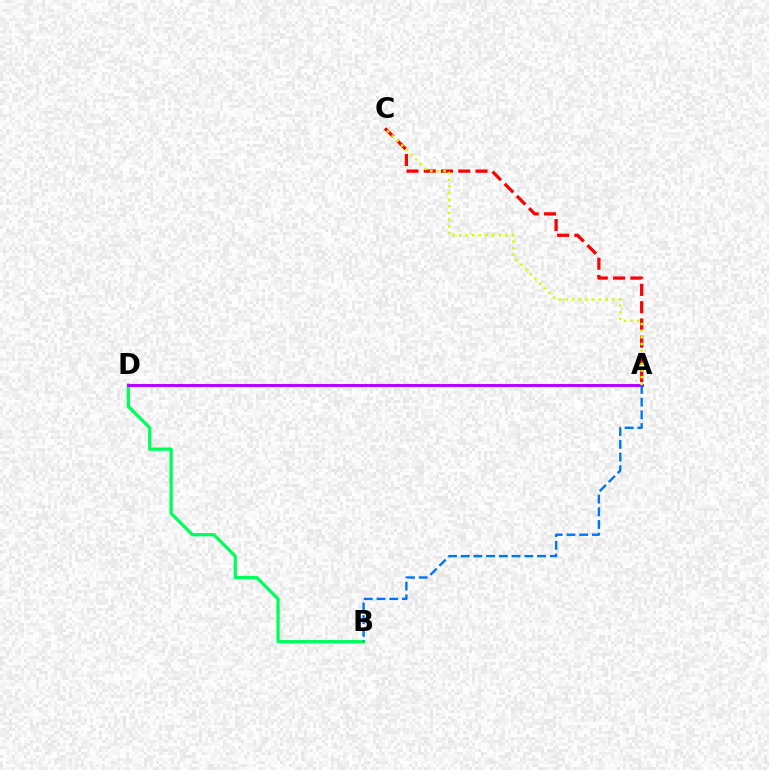{('A', 'C'): [{'color': '#ff0000', 'line_style': 'dashed', 'thickness': 2.34}, {'color': '#d1ff00', 'line_style': 'dotted', 'thickness': 1.8}], ('B', 'D'): [{'color': '#00ff5c', 'line_style': 'solid', 'thickness': 2.35}], ('A', 'D'): [{'color': '#b900ff', 'line_style': 'solid', 'thickness': 2.12}], ('A', 'B'): [{'color': '#0074ff', 'line_style': 'dashed', 'thickness': 1.73}]}